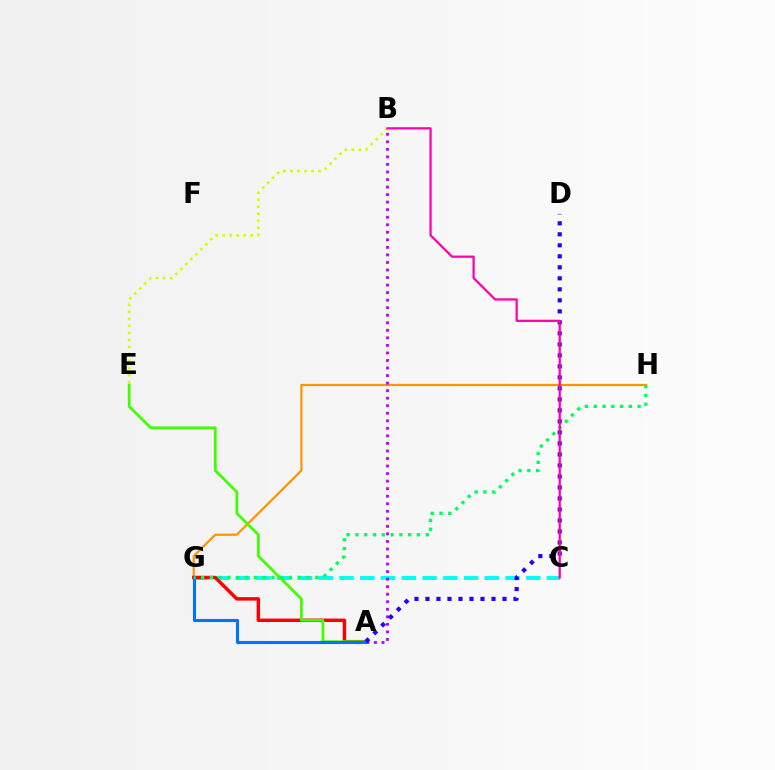{('C', 'G'): [{'color': '#00fff6', 'line_style': 'dashed', 'thickness': 2.82}], ('G', 'H'): [{'color': '#ff9400', 'line_style': 'solid', 'thickness': 1.6}, {'color': '#00ff5c', 'line_style': 'dotted', 'thickness': 2.39}], ('A', 'B'): [{'color': '#b900ff', 'line_style': 'dotted', 'thickness': 2.05}], ('A', 'G'): [{'color': '#ff0000', 'line_style': 'solid', 'thickness': 2.48}, {'color': '#0074ff', 'line_style': 'solid', 'thickness': 2.21}], ('A', 'E'): [{'color': '#3dff00', 'line_style': 'solid', 'thickness': 1.96}], ('B', 'E'): [{'color': '#d1ff00', 'line_style': 'dotted', 'thickness': 1.91}], ('A', 'D'): [{'color': '#2500ff', 'line_style': 'dotted', 'thickness': 2.99}], ('B', 'C'): [{'color': '#ff00ac', 'line_style': 'solid', 'thickness': 1.61}]}